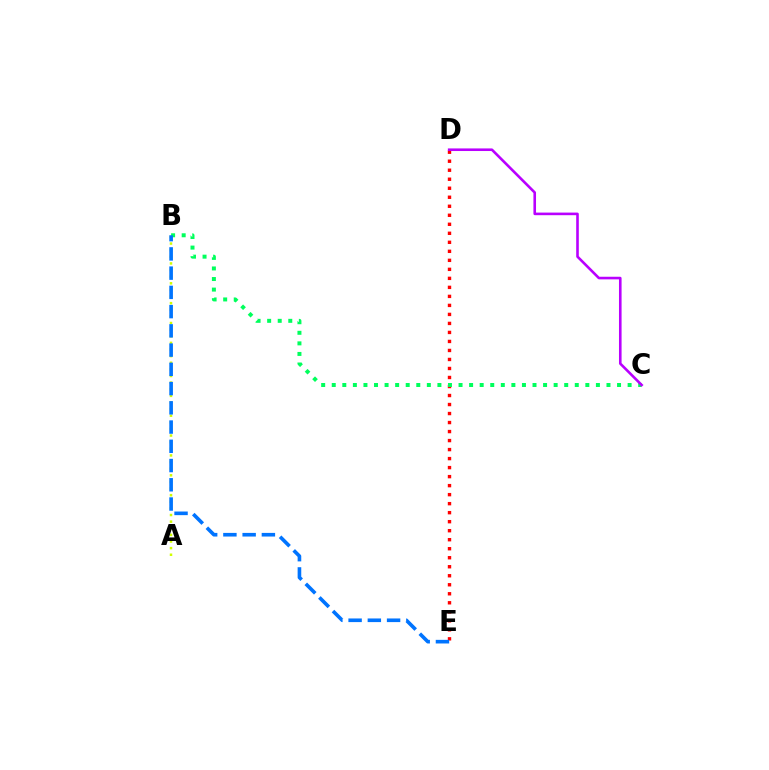{('A', 'B'): [{'color': '#d1ff00', 'line_style': 'dotted', 'thickness': 1.8}], ('D', 'E'): [{'color': '#ff0000', 'line_style': 'dotted', 'thickness': 2.45}], ('B', 'C'): [{'color': '#00ff5c', 'line_style': 'dotted', 'thickness': 2.87}], ('B', 'E'): [{'color': '#0074ff', 'line_style': 'dashed', 'thickness': 2.61}], ('C', 'D'): [{'color': '#b900ff', 'line_style': 'solid', 'thickness': 1.87}]}